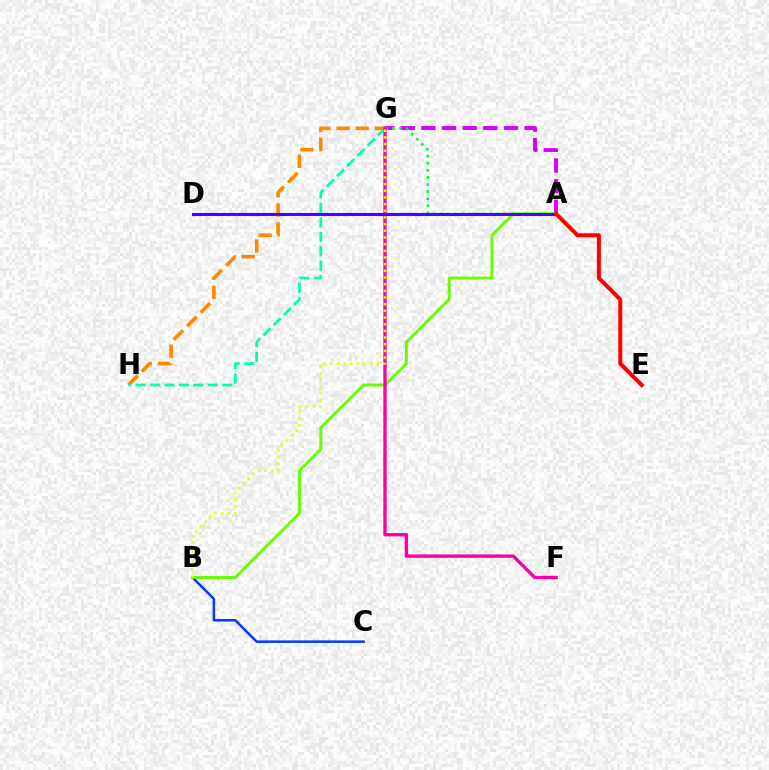{('G', 'H'): [{'color': '#ff8800', 'line_style': 'dashed', 'thickness': 2.6}, {'color': '#00ffaf', 'line_style': 'dashed', 'thickness': 1.96}], ('A', 'D'): [{'color': '#00c7ff', 'line_style': 'solid', 'thickness': 1.53}, {'color': '#4f00ff', 'line_style': 'solid', 'thickness': 2.2}], ('B', 'C'): [{'color': '#003fff', 'line_style': 'solid', 'thickness': 1.84}], ('A', 'G'): [{'color': '#d600ff', 'line_style': 'dashed', 'thickness': 2.8}, {'color': '#00ff27', 'line_style': 'dotted', 'thickness': 1.93}], ('A', 'B'): [{'color': '#66ff00', 'line_style': 'solid', 'thickness': 2.12}], ('F', 'G'): [{'color': '#ff00a0', 'line_style': 'solid', 'thickness': 2.41}], ('B', 'G'): [{'color': '#eeff00', 'line_style': 'dotted', 'thickness': 1.81}], ('A', 'E'): [{'color': '#ff0000', 'line_style': 'solid', 'thickness': 2.87}]}